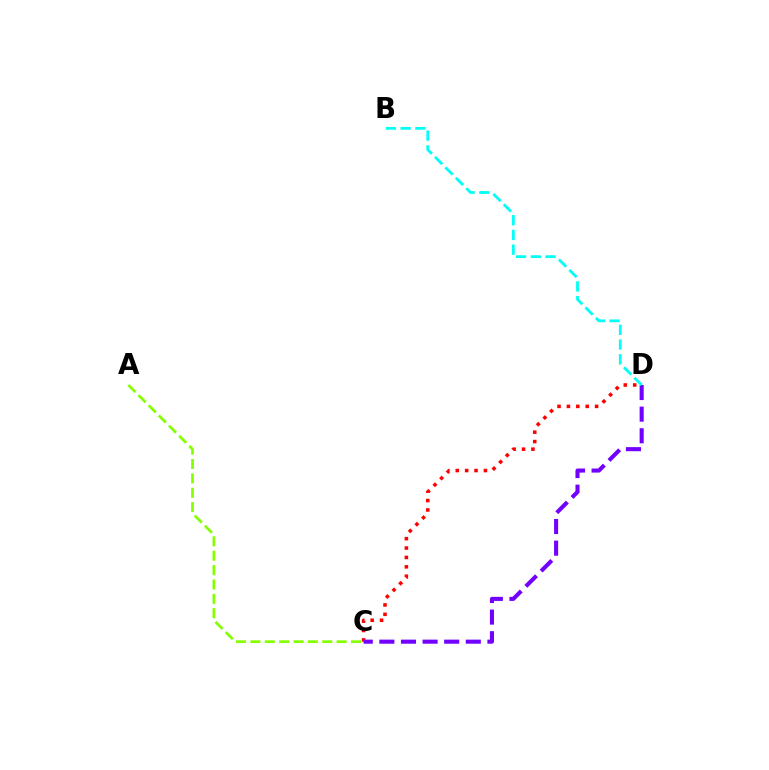{('C', 'D'): [{'color': '#ff0000', 'line_style': 'dotted', 'thickness': 2.55}, {'color': '#7200ff', 'line_style': 'dashed', 'thickness': 2.94}], ('A', 'C'): [{'color': '#84ff00', 'line_style': 'dashed', 'thickness': 1.95}], ('B', 'D'): [{'color': '#00fff6', 'line_style': 'dashed', 'thickness': 2.0}]}